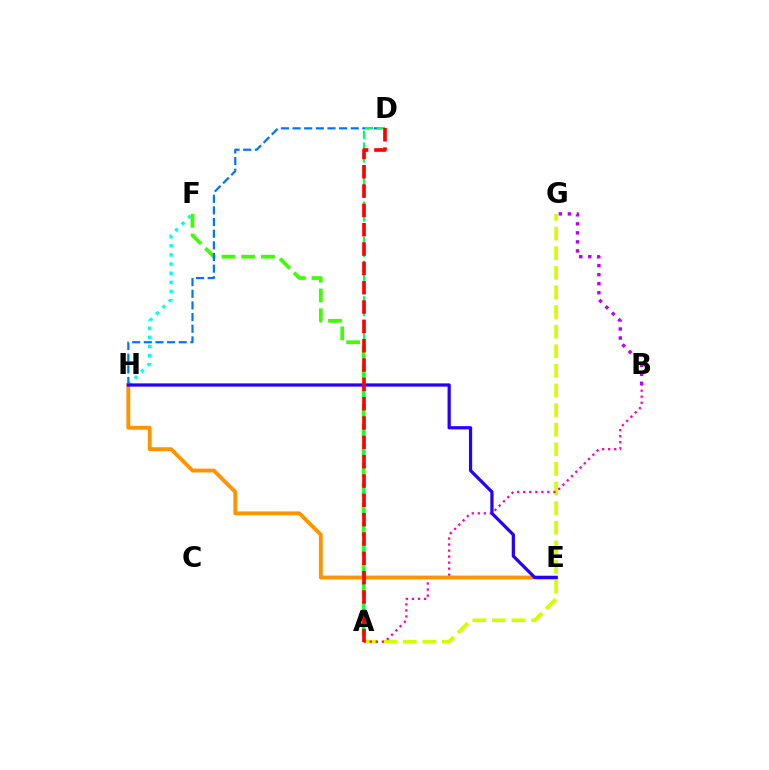{('A', 'G'): [{'color': '#d1ff00', 'line_style': 'dashed', 'thickness': 2.66}], ('A', 'B'): [{'color': '#ff00ac', 'line_style': 'dotted', 'thickness': 1.64}], ('F', 'H'): [{'color': '#00fff6', 'line_style': 'dotted', 'thickness': 2.48}], ('A', 'F'): [{'color': '#3dff00', 'line_style': 'dashed', 'thickness': 2.69}], ('D', 'H'): [{'color': '#0074ff', 'line_style': 'dashed', 'thickness': 1.58}], ('E', 'H'): [{'color': '#ff9400', 'line_style': 'solid', 'thickness': 2.79}, {'color': '#2500ff', 'line_style': 'solid', 'thickness': 2.33}], ('A', 'D'): [{'color': '#00ff5c', 'line_style': 'dashed', 'thickness': 1.61}, {'color': '#ff0000', 'line_style': 'dashed', 'thickness': 2.63}], ('B', 'G'): [{'color': '#b900ff', 'line_style': 'dotted', 'thickness': 2.45}]}